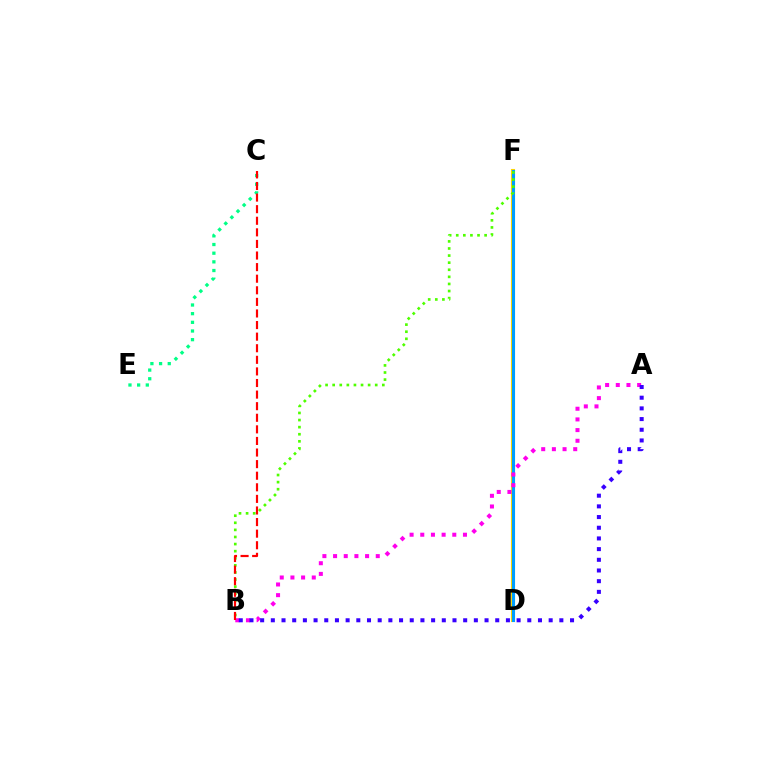{('C', 'E'): [{'color': '#00ff86', 'line_style': 'dotted', 'thickness': 2.35}], ('D', 'F'): [{'color': '#ffd500', 'line_style': 'solid', 'thickness': 2.95}, {'color': '#009eff', 'line_style': 'solid', 'thickness': 2.21}], ('A', 'B'): [{'color': '#ff00ed', 'line_style': 'dotted', 'thickness': 2.9}, {'color': '#3700ff', 'line_style': 'dotted', 'thickness': 2.9}], ('B', 'F'): [{'color': '#4fff00', 'line_style': 'dotted', 'thickness': 1.93}], ('B', 'C'): [{'color': '#ff0000', 'line_style': 'dashed', 'thickness': 1.57}]}